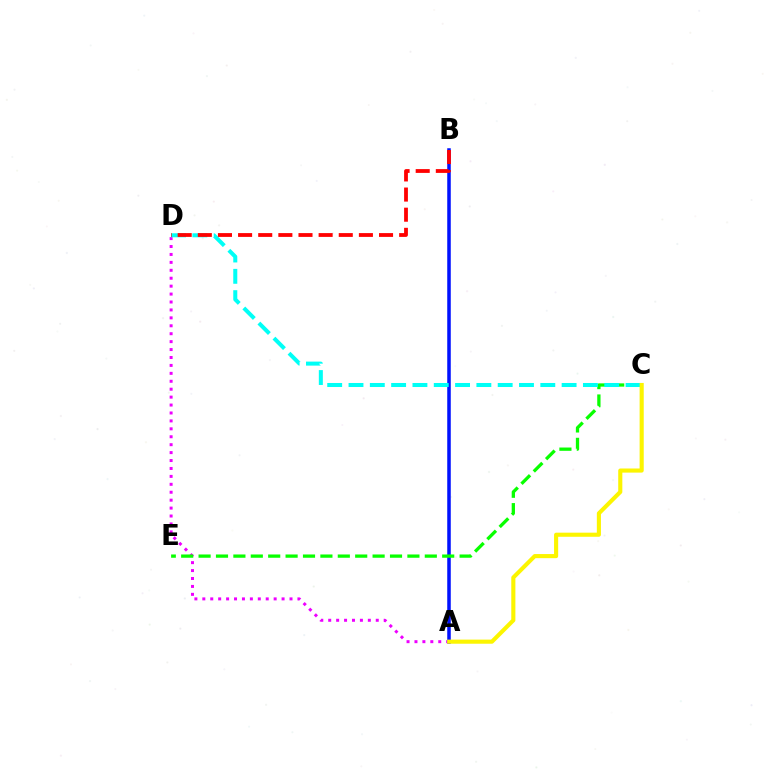{('A', 'D'): [{'color': '#ee00ff', 'line_style': 'dotted', 'thickness': 2.15}], ('A', 'B'): [{'color': '#0010ff', 'line_style': 'solid', 'thickness': 2.53}], ('C', 'E'): [{'color': '#08ff00', 'line_style': 'dashed', 'thickness': 2.36}], ('C', 'D'): [{'color': '#00fff6', 'line_style': 'dashed', 'thickness': 2.9}], ('B', 'D'): [{'color': '#ff0000', 'line_style': 'dashed', 'thickness': 2.74}], ('A', 'C'): [{'color': '#fcf500', 'line_style': 'solid', 'thickness': 2.96}]}